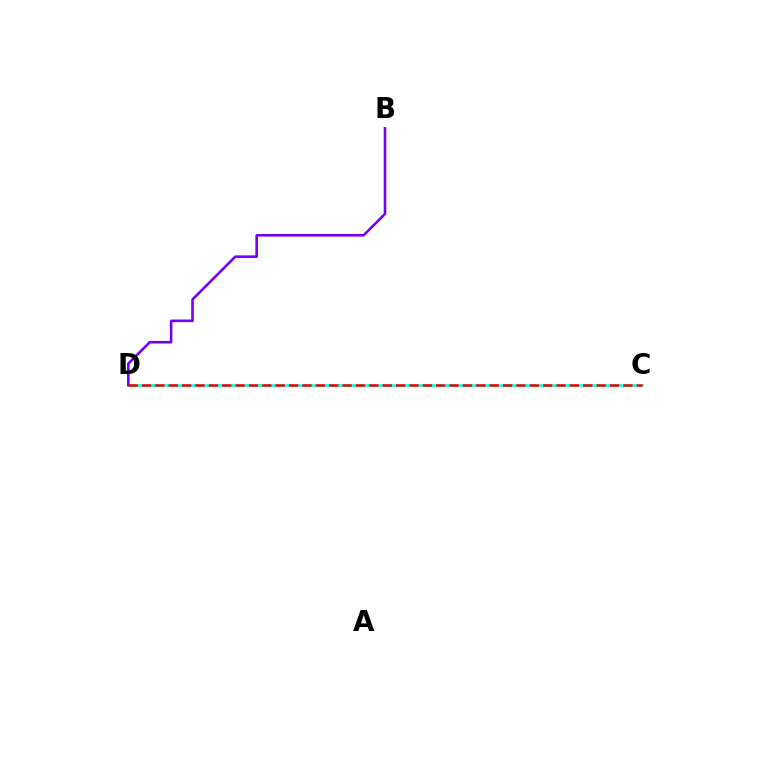{('C', 'D'): [{'color': '#84ff00', 'line_style': 'dotted', 'thickness': 1.95}, {'color': '#00fff6', 'line_style': 'solid', 'thickness': 1.8}, {'color': '#ff0000', 'line_style': 'dashed', 'thickness': 1.82}], ('B', 'D'): [{'color': '#7200ff', 'line_style': 'solid', 'thickness': 1.87}]}